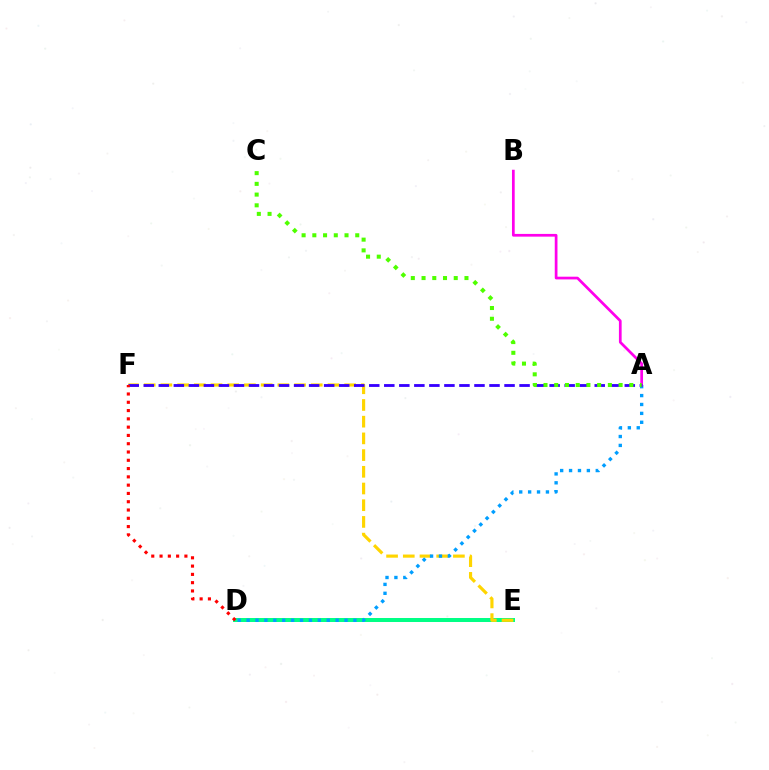{('D', 'E'): [{'color': '#00ff86', 'line_style': 'solid', 'thickness': 2.87}], ('E', 'F'): [{'color': '#ffd500', 'line_style': 'dashed', 'thickness': 2.27}], ('A', 'D'): [{'color': '#009eff', 'line_style': 'dotted', 'thickness': 2.42}], ('A', 'B'): [{'color': '#ff00ed', 'line_style': 'solid', 'thickness': 1.96}], ('A', 'F'): [{'color': '#3700ff', 'line_style': 'dashed', 'thickness': 2.04}], ('A', 'C'): [{'color': '#4fff00', 'line_style': 'dotted', 'thickness': 2.91}], ('D', 'F'): [{'color': '#ff0000', 'line_style': 'dotted', 'thickness': 2.25}]}